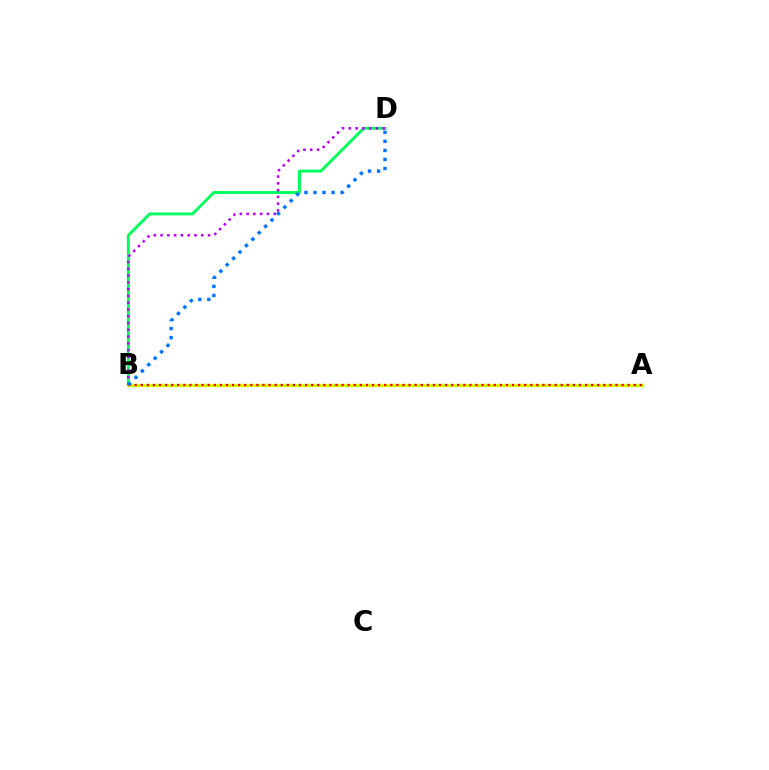{('B', 'D'): [{'color': '#00ff5c', 'line_style': 'solid', 'thickness': 2.1}, {'color': '#b900ff', 'line_style': 'dotted', 'thickness': 1.84}, {'color': '#0074ff', 'line_style': 'dotted', 'thickness': 2.46}], ('A', 'B'): [{'color': '#d1ff00', 'line_style': 'solid', 'thickness': 2.41}, {'color': '#ff0000', 'line_style': 'dotted', 'thickness': 1.65}]}